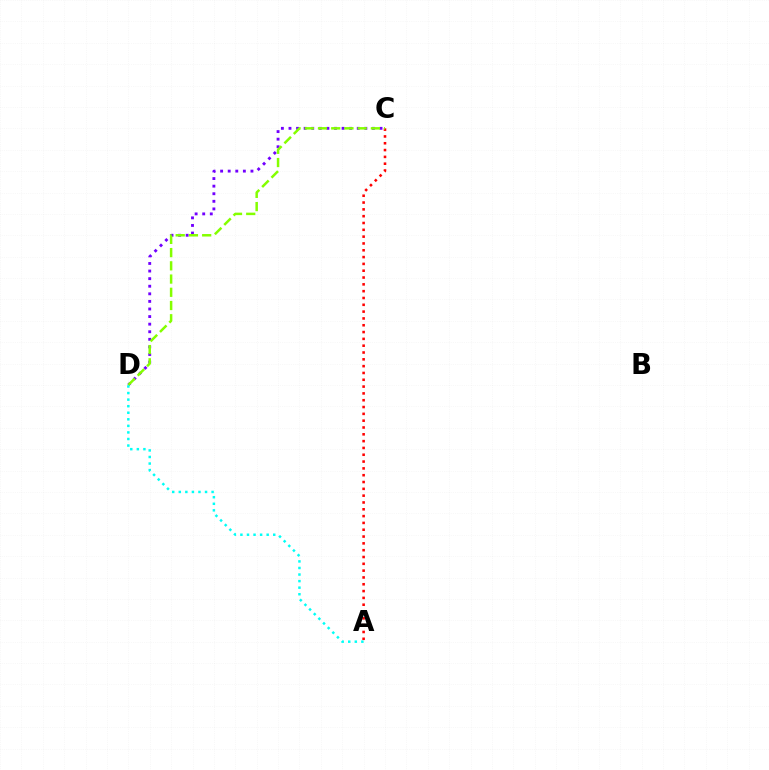{('A', 'C'): [{'color': '#ff0000', 'line_style': 'dotted', 'thickness': 1.85}], ('C', 'D'): [{'color': '#7200ff', 'line_style': 'dotted', 'thickness': 2.06}, {'color': '#84ff00', 'line_style': 'dashed', 'thickness': 1.8}], ('A', 'D'): [{'color': '#00fff6', 'line_style': 'dotted', 'thickness': 1.78}]}